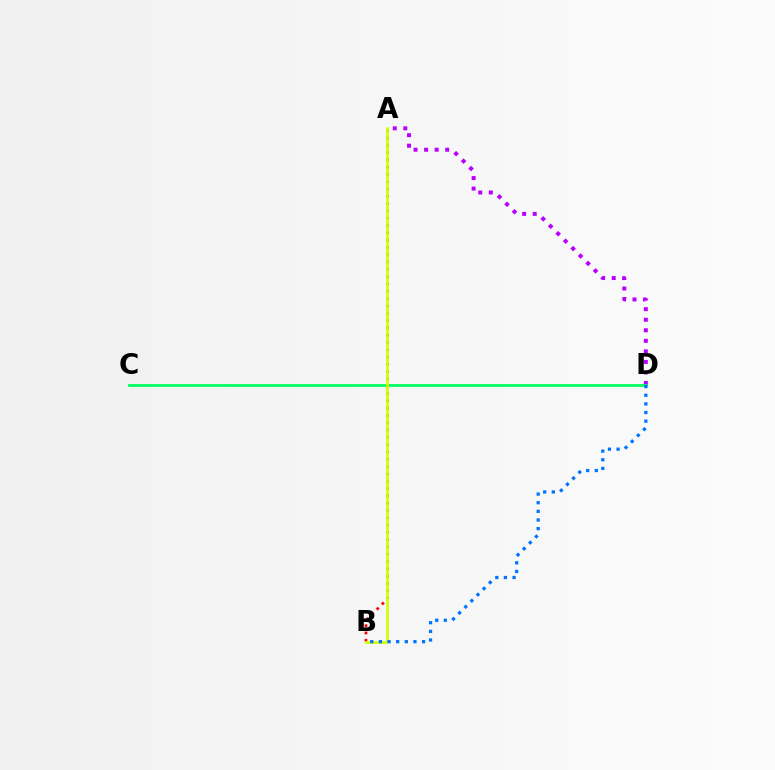{('A', 'D'): [{'color': '#b900ff', 'line_style': 'dotted', 'thickness': 2.87}], ('A', 'B'): [{'color': '#ff0000', 'line_style': 'dotted', 'thickness': 1.98}, {'color': '#d1ff00', 'line_style': 'solid', 'thickness': 1.92}], ('C', 'D'): [{'color': '#00ff5c', 'line_style': 'solid', 'thickness': 1.99}], ('B', 'D'): [{'color': '#0074ff', 'line_style': 'dotted', 'thickness': 2.35}]}